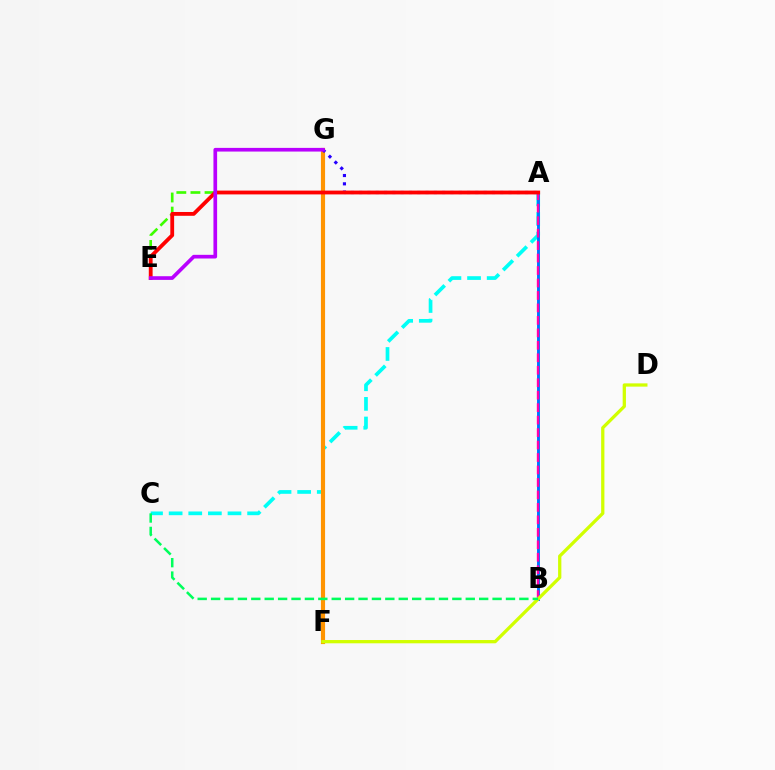{('A', 'C'): [{'color': '#00fff6', 'line_style': 'dashed', 'thickness': 2.67}], ('F', 'G'): [{'color': '#ff9400', 'line_style': 'solid', 'thickness': 2.98}], ('A', 'E'): [{'color': '#3dff00', 'line_style': 'dashed', 'thickness': 1.92}, {'color': '#ff0000', 'line_style': 'solid', 'thickness': 2.75}], ('A', 'B'): [{'color': '#0074ff', 'line_style': 'solid', 'thickness': 2.11}, {'color': '#ff00ac', 'line_style': 'dashed', 'thickness': 1.69}], ('A', 'G'): [{'color': '#2500ff', 'line_style': 'dotted', 'thickness': 2.25}], ('D', 'F'): [{'color': '#d1ff00', 'line_style': 'solid', 'thickness': 2.35}], ('B', 'C'): [{'color': '#00ff5c', 'line_style': 'dashed', 'thickness': 1.82}], ('E', 'G'): [{'color': '#b900ff', 'line_style': 'solid', 'thickness': 2.65}]}